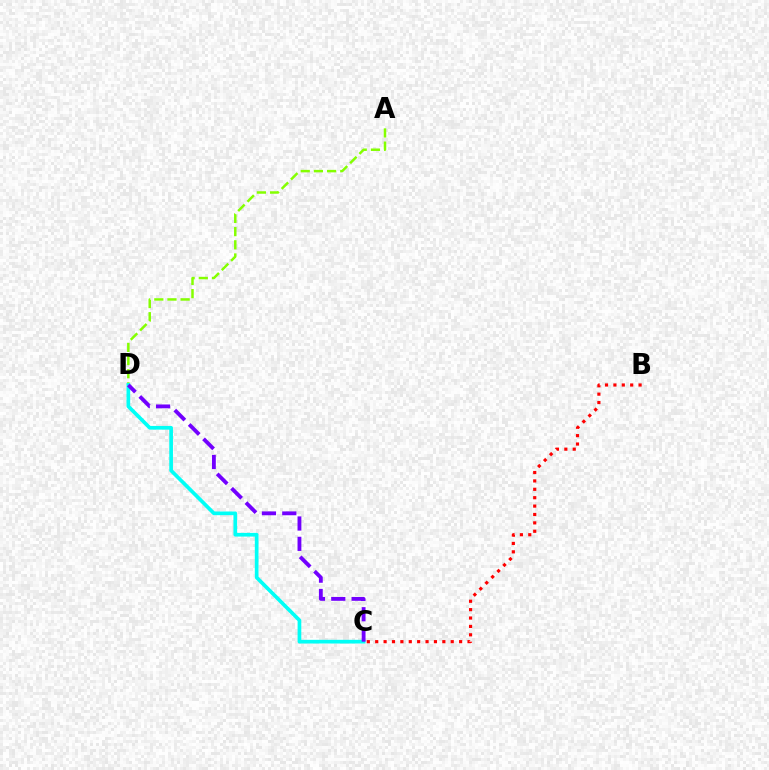{('B', 'C'): [{'color': '#ff0000', 'line_style': 'dotted', 'thickness': 2.28}], ('A', 'D'): [{'color': '#84ff00', 'line_style': 'dashed', 'thickness': 1.79}], ('C', 'D'): [{'color': '#00fff6', 'line_style': 'solid', 'thickness': 2.66}, {'color': '#7200ff', 'line_style': 'dashed', 'thickness': 2.76}]}